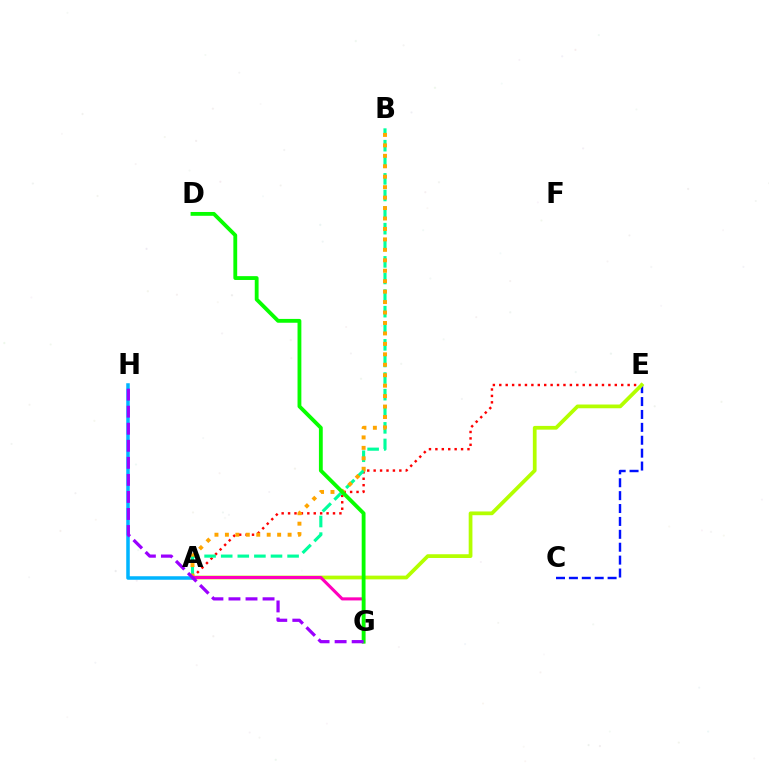{('C', 'E'): [{'color': '#0010ff', 'line_style': 'dashed', 'thickness': 1.75}], ('A', 'E'): [{'color': '#ff0000', 'line_style': 'dotted', 'thickness': 1.74}, {'color': '#b3ff00', 'line_style': 'solid', 'thickness': 2.69}], ('A', 'B'): [{'color': '#00ff9d', 'line_style': 'dashed', 'thickness': 2.25}, {'color': '#ffa500', 'line_style': 'dotted', 'thickness': 2.84}], ('A', 'H'): [{'color': '#00b5ff', 'line_style': 'solid', 'thickness': 2.54}], ('A', 'G'): [{'color': '#ff00bd', 'line_style': 'solid', 'thickness': 2.22}], ('D', 'G'): [{'color': '#08ff00', 'line_style': 'solid', 'thickness': 2.76}], ('G', 'H'): [{'color': '#9b00ff', 'line_style': 'dashed', 'thickness': 2.32}]}